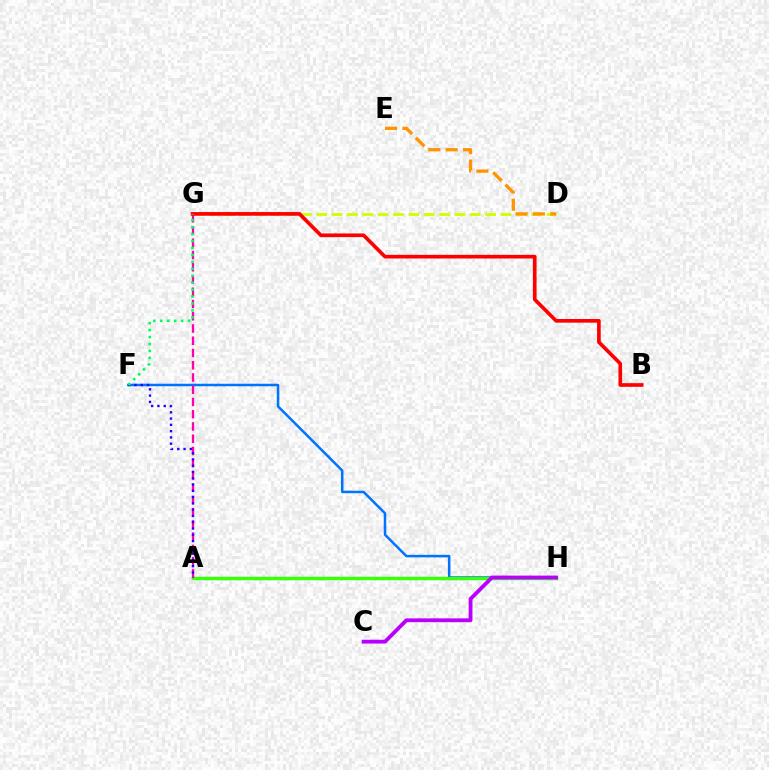{('D', 'G'): [{'color': '#d1ff00', 'line_style': 'dashed', 'thickness': 2.09}], ('A', 'H'): [{'color': '#00fff6', 'line_style': 'solid', 'thickness': 2.37}, {'color': '#3dff00', 'line_style': 'solid', 'thickness': 2.34}], ('F', 'H'): [{'color': '#0074ff', 'line_style': 'solid', 'thickness': 1.81}], ('D', 'E'): [{'color': '#ff9400', 'line_style': 'dashed', 'thickness': 2.36}], ('A', 'G'): [{'color': '#ff00ac', 'line_style': 'dashed', 'thickness': 1.66}], ('A', 'F'): [{'color': '#2500ff', 'line_style': 'dotted', 'thickness': 1.71}], ('C', 'H'): [{'color': '#b900ff', 'line_style': 'solid', 'thickness': 2.75}], ('B', 'G'): [{'color': '#ff0000', 'line_style': 'solid', 'thickness': 2.64}], ('F', 'G'): [{'color': '#00ff5c', 'line_style': 'dotted', 'thickness': 1.89}]}